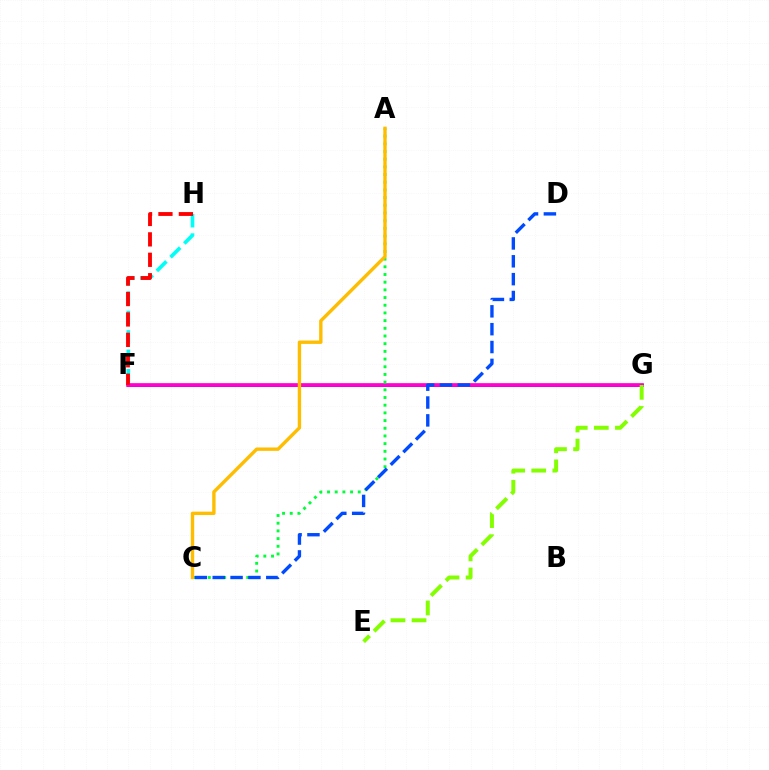{('F', 'H'): [{'color': '#00fff6', 'line_style': 'dashed', 'thickness': 2.64}, {'color': '#ff0000', 'line_style': 'dashed', 'thickness': 2.77}], ('F', 'G'): [{'color': '#7200ff', 'line_style': 'solid', 'thickness': 2.08}, {'color': '#ff00cf', 'line_style': 'solid', 'thickness': 2.66}], ('A', 'C'): [{'color': '#00ff39', 'line_style': 'dotted', 'thickness': 2.09}, {'color': '#ffbd00', 'line_style': 'solid', 'thickness': 2.43}], ('C', 'D'): [{'color': '#004bff', 'line_style': 'dashed', 'thickness': 2.43}], ('E', 'G'): [{'color': '#84ff00', 'line_style': 'dashed', 'thickness': 2.86}]}